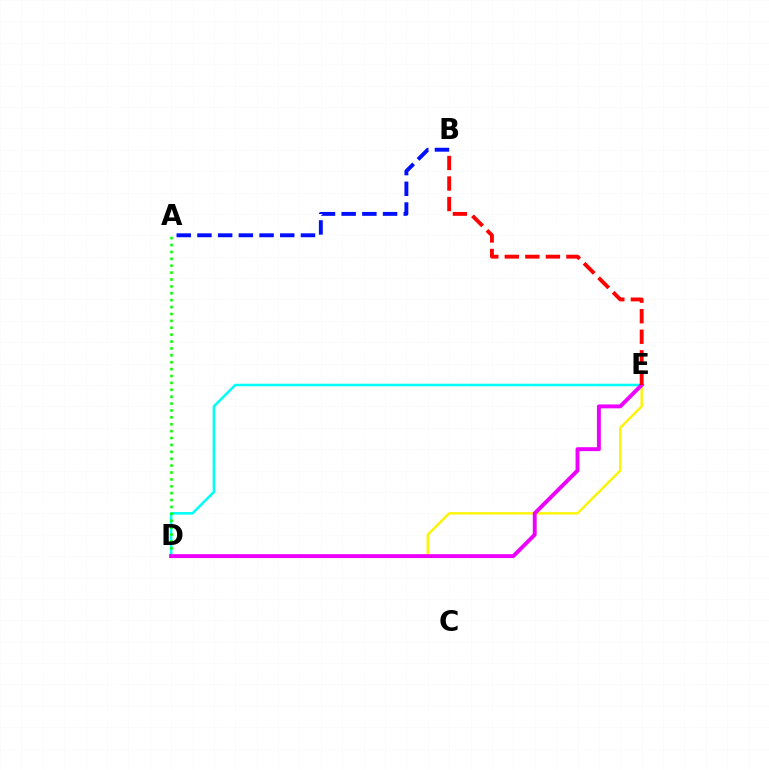{('D', 'E'): [{'color': '#00fff6', 'line_style': 'solid', 'thickness': 1.83}, {'color': '#fcf500', 'line_style': 'solid', 'thickness': 1.72}, {'color': '#ee00ff', 'line_style': 'solid', 'thickness': 2.82}], ('A', 'B'): [{'color': '#0010ff', 'line_style': 'dashed', 'thickness': 2.81}], ('A', 'D'): [{'color': '#08ff00', 'line_style': 'dotted', 'thickness': 1.87}], ('B', 'E'): [{'color': '#ff0000', 'line_style': 'dashed', 'thickness': 2.79}]}